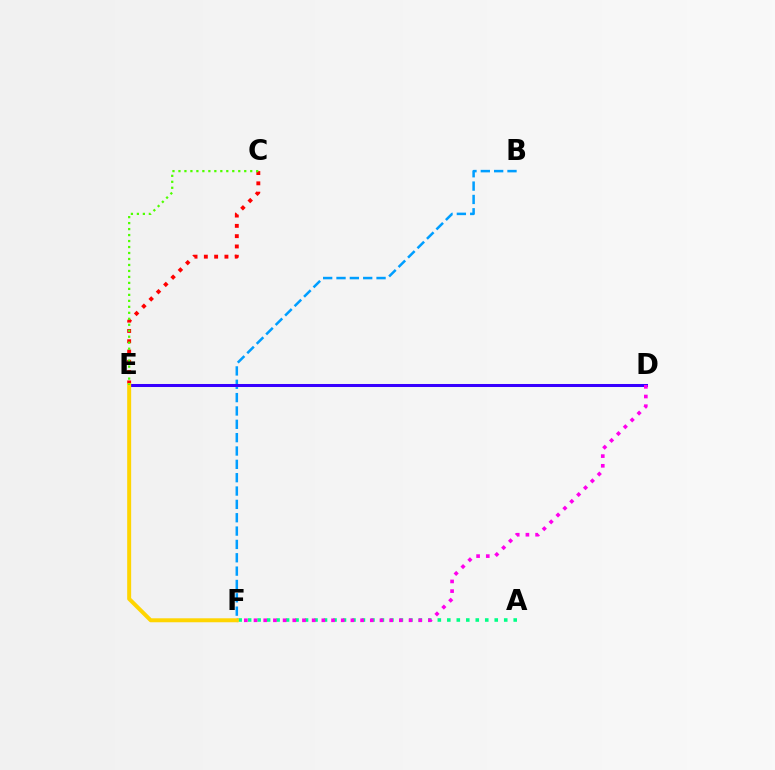{('C', 'E'): [{'color': '#ff0000', 'line_style': 'dotted', 'thickness': 2.8}, {'color': '#4fff00', 'line_style': 'dotted', 'thickness': 1.62}], ('B', 'F'): [{'color': '#009eff', 'line_style': 'dashed', 'thickness': 1.81}], ('D', 'E'): [{'color': '#3700ff', 'line_style': 'solid', 'thickness': 2.18}], ('A', 'F'): [{'color': '#00ff86', 'line_style': 'dotted', 'thickness': 2.58}], ('D', 'F'): [{'color': '#ff00ed', 'line_style': 'dotted', 'thickness': 2.63}], ('E', 'F'): [{'color': '#ffd500', 'line_style': 'solid', 'thickness': 2.85}]}